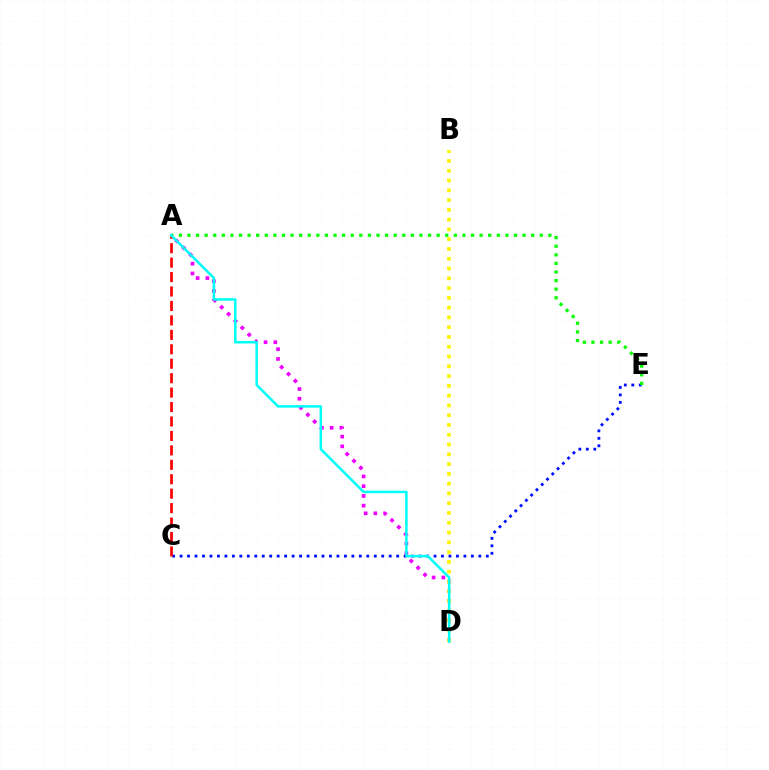{('C', 'E'): [{'color': '#0010ff', 'line_style': 'dotted', 'thickness': 2.03}], ('A', 'D'): [{'color': '#ee00ff', 'line_style': 'dotted', 'thickness': 2.64}, {'color': '#00fff6', 'line_style': 'solid', 'thickness': 1.8}], ('A', 'E'): [{'color': '#08ff00', 'line_style': 'dotted', 'thickness': 2.33}], ('A', 'C'): [{'color': '#ff0000', 'line_style': 'dashed', 'thickness': 1.96}], ('B', 'D'): [{'color': '#fcf500', 'line_style': 'dotted', 'thickness': 2.66}]}